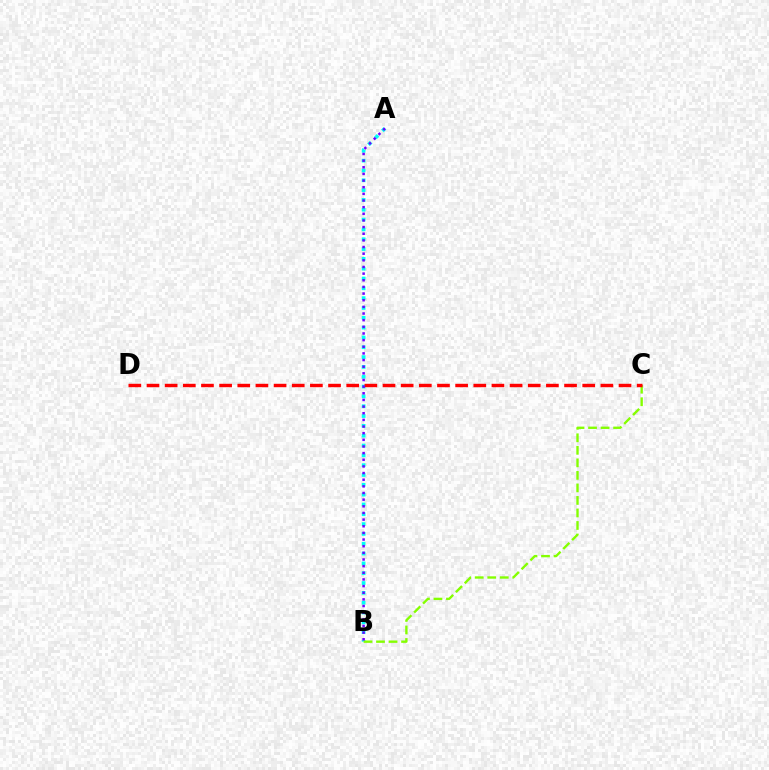{('A', 'B'): [{'color': '#00fff6', 'line_style': 'dotted', 'thickness': 2.67}, {'color': '#7200ff', 'line_style': 'dotted', 'thickness': 1.81}], ('B', 'C'): [{'color': '#84ff00', 'line_style': 'dashed', 'thickness': 1.7}], ('C', 'D'): [{'color': '#ff0000', 'line_style': 'dashed', 'thickness': 2.47}]}